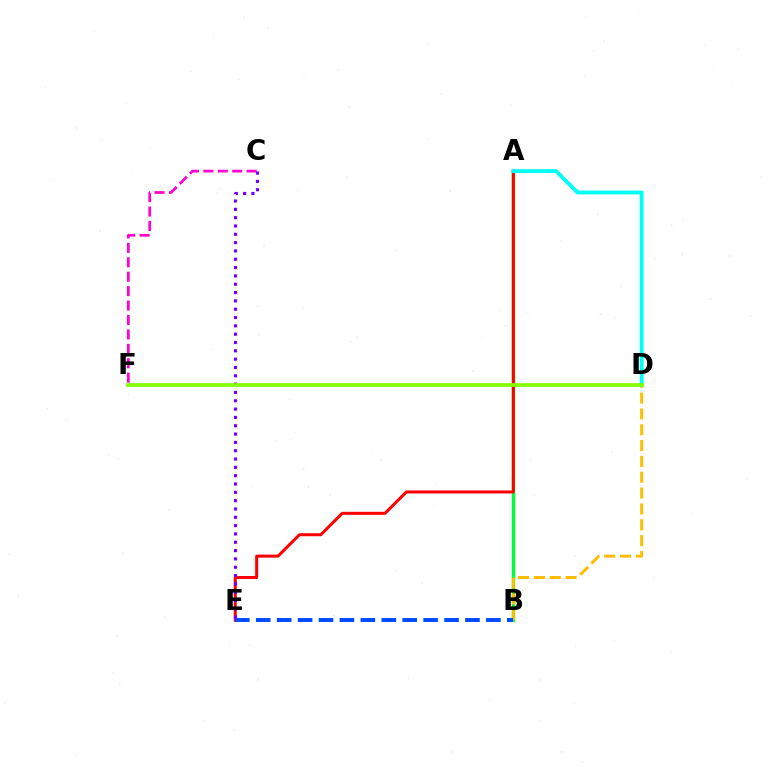{('A', 'B'): [{'color': '#00ff39', 'line_style': 'solid', 'thickness': 2.48}], ('A', 'E'): [{'color': '#ff0000', 'line_style': 'solid', 'thickness': 2.17}], ('B', 'D'): [{'color': '#ffbd00', 'line_style': 'dashed', 'thickness': 2.15}], ('C', 'F'): [{'color': '#ff00cf', 'line_style': 'dashed', 'thickness': 1.96}], ('B', 'E'): [{'color': '#004bff', 'line_style': 'dashed', 'thickness': 2.84}], ('A', 'D'): [{'color': '#00fff6', 'line_style': 'solid', 'thickness': 2.8}], ('C', 'E'): [{'color': '#7200ff', 'line_style': 'dotted', 'thickness': 2.26}], ('D', 'F'): [{'color': '#84ff00', 'line_style': 'solid', 'thickness': 2.66}]}